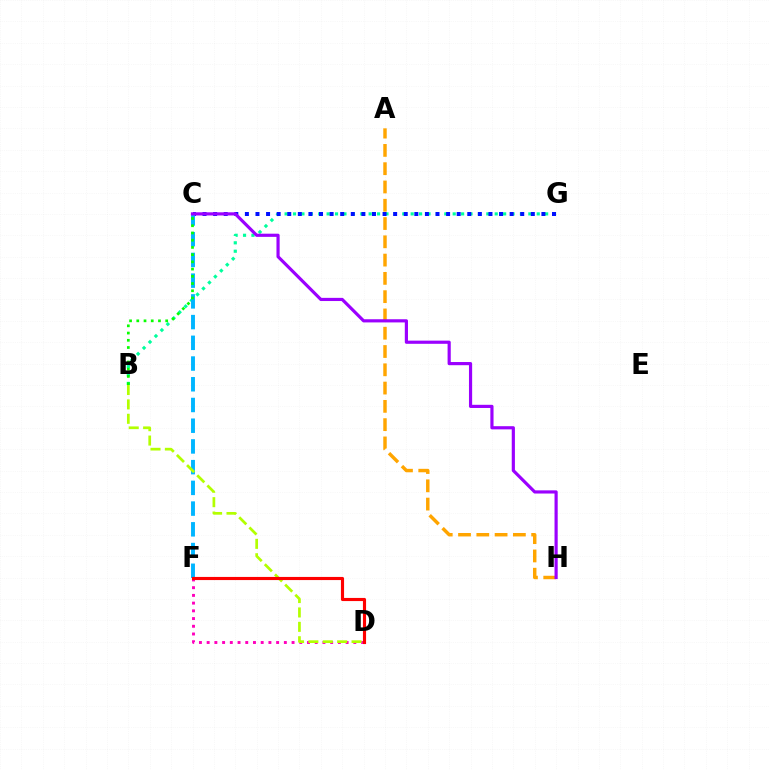{('D', 'F'): [{'color': '#ff00bd', 'line_style': 'dotted', 'thickness': 2.1}, {'color': '#ff0000', 'line_style': 'solid', 'thickness': 2.25}], ('B', 'G'): [{'color': '#00ff9d', 'line_style': 'dotted', 'thickness': 2.28}], ('C', 'G'): [{'color': '#0010ff', 'line_style': 'dotted', 'thickness': 2.88}], ('A', 'H'): [{'color': '#ffa500', 'line_style': 'dashed', 'thickness': 2.48}], ('C', 'F'): [{'color': '#00b5ff', 'line_style': 'dashed', 'thickness': 2.82}], ('B', 'D'): [{'color': '#b3ff00', 'line_style': 'dashed', 'thickness': 1.95}], ('B', 'C'): [{'color': '#08ff00', 'line_style': 'dotted', 'thickness': 1.96}], ('C', 'H'): [{'color': '#9b00ff', 'line_style': 'solid', 'thickness': 2.28}]}